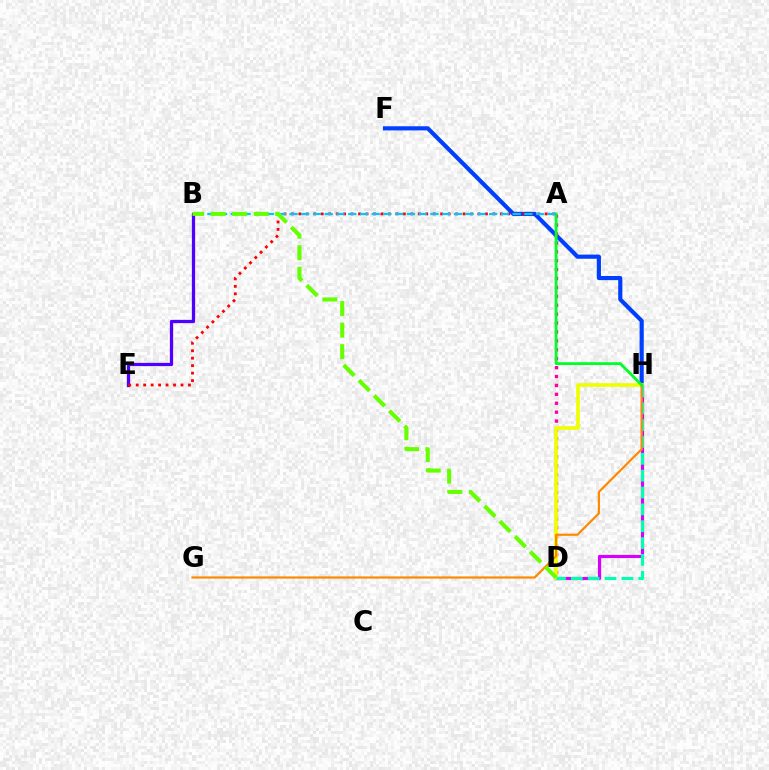{('B', 'E'): [{'color': '#4f00ff', 'line_style': 'solid', 'thickness': 2.34}], ('F', 'H'): [{'color': '#003fff', 'line_style': 'solid', 'thickness': 2.99}], ('A', 'D'): [{'color': '#ff00a0', 'line_style': 'dotted', 'thickness': 2.42}], ('D', 'H'): [{'color': '#d600ff', 'line_style': 'solid', 'thickness': 2.29}, {'color': '#eeff00', 'line_style': 'solid', 'thickness': 2.65}, {'color': '#00ffaf', 'line_style': 'dashed', 'thickness': 2.29}], ('A', 'E'): [{'color': '#ff0000', 'line_style': 'dotted', 'thickness': 2.03}], ('G', 'H'): [{'color': '#ff8800', 'line_style': 'solid', 'thickness': 1.58}], ('A', 'H'): [{'color': '#00ff27', 'line_style': 'solid', 'thickness': 2.02}], ('A', 'B'): [{'color': '#00c7ff', 'line_style': 'dashed', 'thickness': 1.6}], ('B', 'D'): [{'color': '#66ff00', 'line_style': 'dashed', 'thickness': 2.92}]}